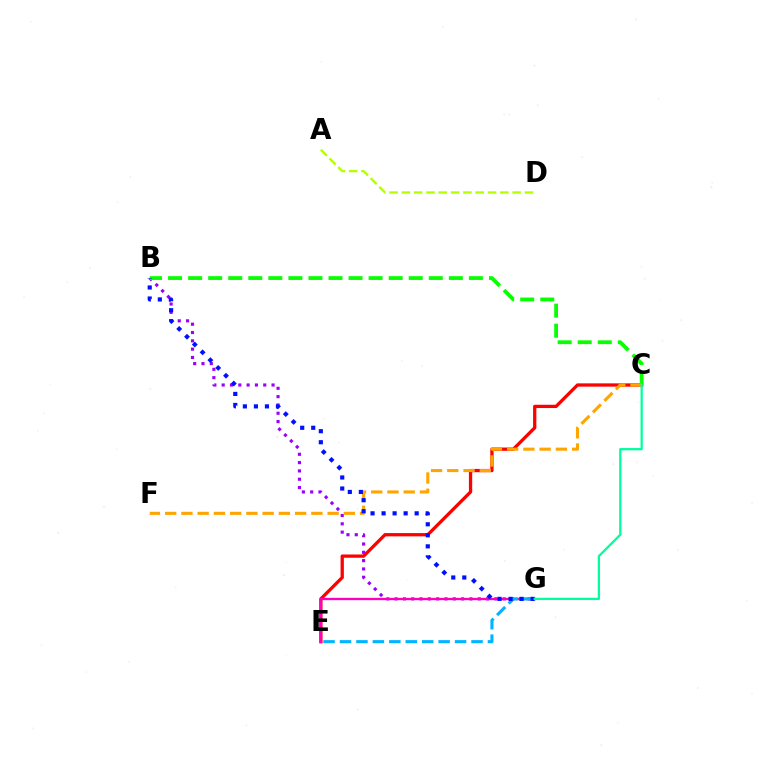{('C', 'E'): [{'color': '#ff0000', 'line_style': 'solid', 'thickness': 2.36}], ('A', 'D'): [{'color': '#b3ff00', 'line_style': 'dashed', 'thickness': 1.67}], ('B', 'G'): [{'color': '#9b00ff', 'line_style': 'dotted', 'thickness': 2.26}, {'color': '#0010ff', 'line_style': 'dotted', 'thickness': 3.0}], ('B', 'C'): [{'color': '#08ff00', 'line_style': 'dashed', 'thickness': 2.72}], ('C', 'F'): [{'color': '#ffa500', 'line_style': 'dashed', 'thickness': 2.21}], ('E', 'G'): [{'color': '#ff00bd', 'line_style': 'solid', 'thickness': 1.66}, {'color': '#00b5ff', 'line_style': 'dashed', 'thickness': 2.23}], ('C', 'G'): [{'color': '#00ff9d', 'line_style': 'solid', 'thickness': 1.63}]}